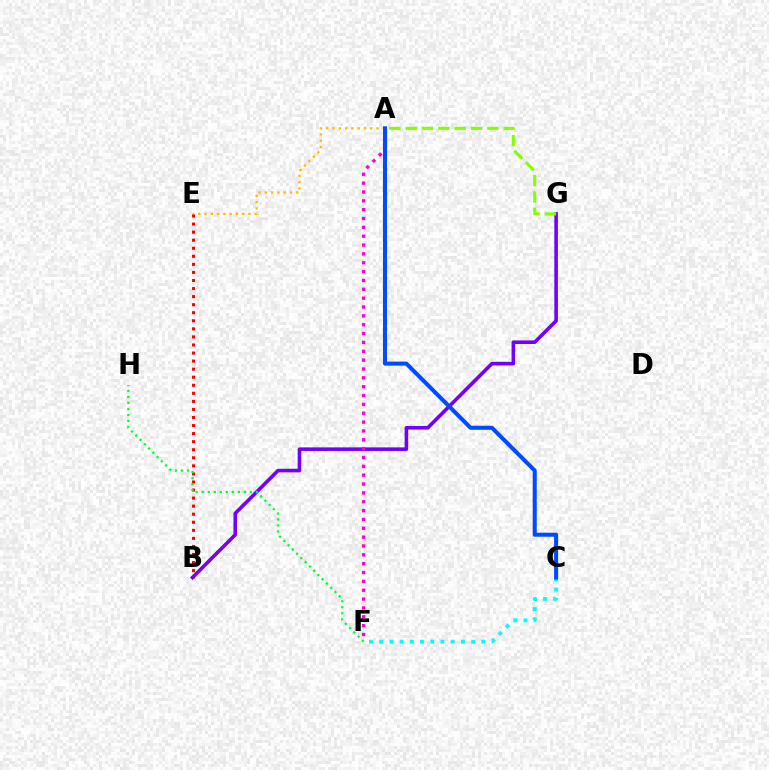{('C', 'F'): [{'color': '#00fff6', 'line_style': 'dotted', 'thickness': 2.77}], ('A', 'E'): [{'color': '#ffbd00', 'line_style': 'dotted', 'thickness': 1.71}], ('B', 'E'): [{'color': '#ff0000', 'line_style': 'dotted', 'thickness': 2.19}], ('B', 'G'): [{'color': '#7200ff', 'line_style': 'solid', 'thickness': 2.58}], ('A', 'F'): [{'color': '#ff00cf', 'line_style': 'dotted', 'thickness': 2.4}], ('A', 'G'): [{'color': '#84ff00', 'line_style': 'dashed', 'thickness': 2.22}], ('A', 'C'): [{'color': '#004bff', 'line_style': 'solid', 'thickness': 2.91}], ('F', 'H'): [{'color': '#00ff39', 'line_style': 'dotted', 'thickness': 1.64}]}